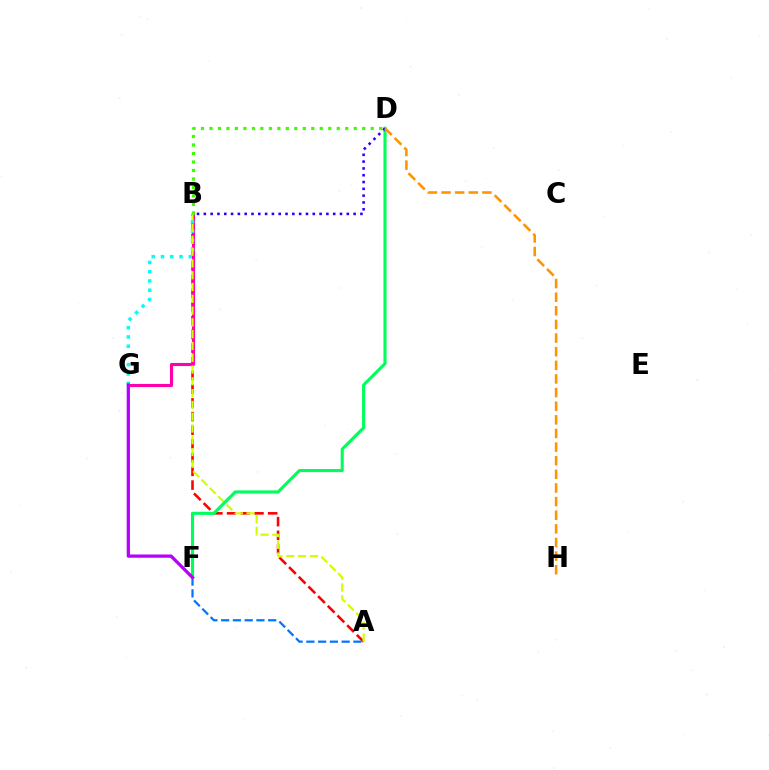{('A', 'B'): [{'color': '#ff0000', 'line_style': 'dashed', 'thickness': 1.86}, {'color': '#d1ff00', 'line_style': 'dashed', 'thickness': 1.6}], ('B', 'G'): [{'color': '#ff00ac', 'line_style': 'solid', 'thickness': 2.23}, {'color': '#00fff6', 'line_style': 'dotted', 'thickness': 2.52}], ('B', 'D'): [{'color': '#3dff00', 'line_style': 'dotted', 'thickness': 2.31}, {'color': '#2500ff', 'line_style': 'dotted', 'thickness': 1.85}], ('A', 'F'): [{'color': '#0074ff', 'line_style': 'dashed', 'thickness': 1.6}], ('D', 'F'): [{'color': '#00ff5c', 'line_style': 'solid', 'thickness': 2.24}], ('F', 'G'): [{'color': '#b900ff', 'line_style': 'solid', 'thickness': 2.35}], ('D', 'H'): [{'color': '#ff9400', 'line_style': 'dashed', 'thickness': 1.85}]}